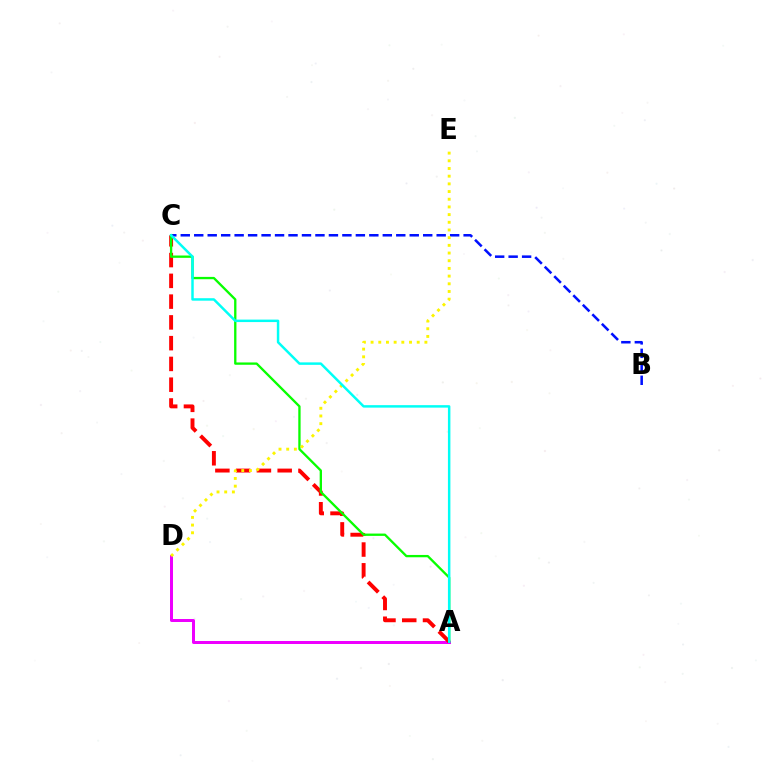{('A', 'D'): [{'color': '#ee00ff', 'line_style': 'solid', 'thickness': 2.15}], ('B', 'C'): [{'color': '#0010ff', 'line_style': 'dashed', 'thickness': 1.83}], ('A', 'C'): [{'color': '#ff0000', 'line_style': 'dashed', 'thickness': 2.82}, {'color': '#08ff00', 'line_style': 'solid', 'thickness': 1.67}, {'color': '#00fff6', 'line_style': 'solid', 'thickness': 1.78}], ('D', 'E'): [{'color': '#fcf500', 'line_style': 'dotted', 'thickness': 2.09}]}